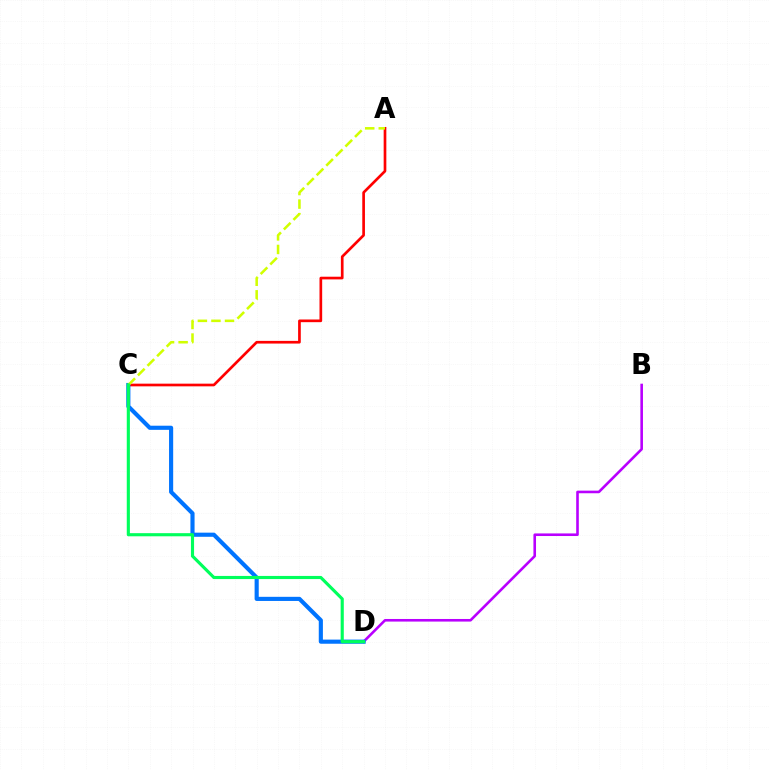{('A', 'C'): [{'color': '#ff0000', 'line_style': 'solid', 'thickness': 1.93}, {'color': '#d1ff00', 'line_style': 'dashed', 'thickness': 1.84}], ('B', 'D'): [{'color': '#b900ff', 'line_style': 'solid', 'thickness': 1.87}], ('C', 'D'): [{'color': '#0074ff', 'line_style': 'solid', 'thickness': 2.98}, {'color': '#00ff5c', 'line_style': 'solid', 'thickness': 2.26}]}